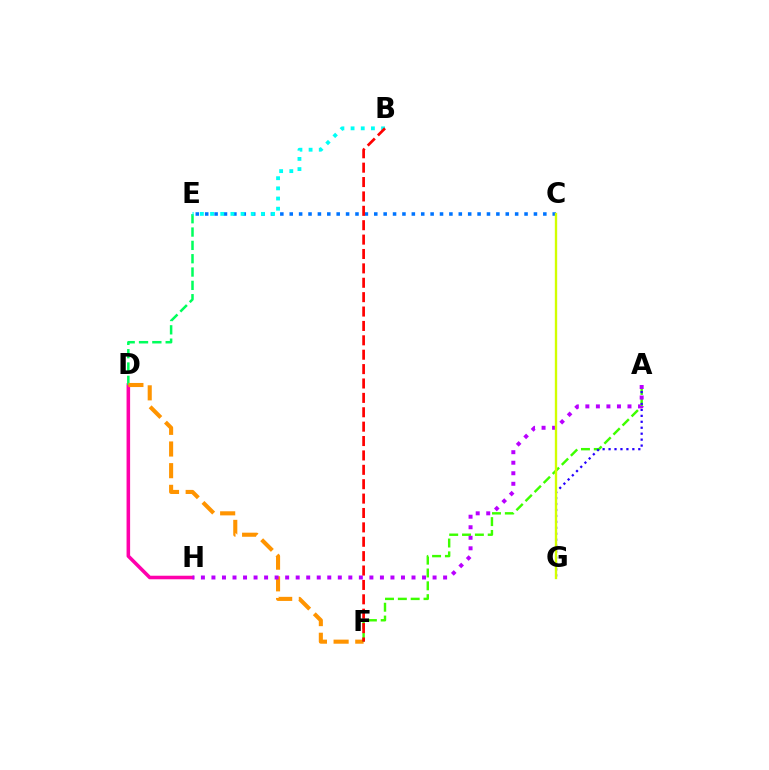{('D', 'H'): [{'color': '#ff00ac', 'line_style': 'solid', 'thickness': 2.56}], ('D', 'E'): [{'color': '#00ff5c', 'line_style': 'dashed', 'thickness': 1.81}], ('C', 'E'): [{'color': '#0074ff', 'line_style': 'dotted', 'thickness': 2.55}], ('D', 'F'): [{'color': '#ff9400', 'line_style': 'dashed', 'thickness': 2.94}], ('A', 'F'): [{'color': '#3dff00', 'line_style': 'dashed', 'thickness': 1.74}], ('A', 'G'): [{'color': '#2500ff', 'line_style': 'dotted', 'thickness': 1.62}], ('B', 'E'): [{'color': '#00fff6', 'line_style': 'dotted', 'thickness': 2.76}], ('A', 'H'): [{'color': '#b900ff', 'line_style': 'dotted', 'thickness': 2.86}], ('B', 'F'): [{'color': '#ff0000', 'line_style': 'dashed', 'thickness': 1.95}], ('C', 'G'): [{'color': '#d1ff00', 'line_style': 'solid', 'thickness': 1.69}]}